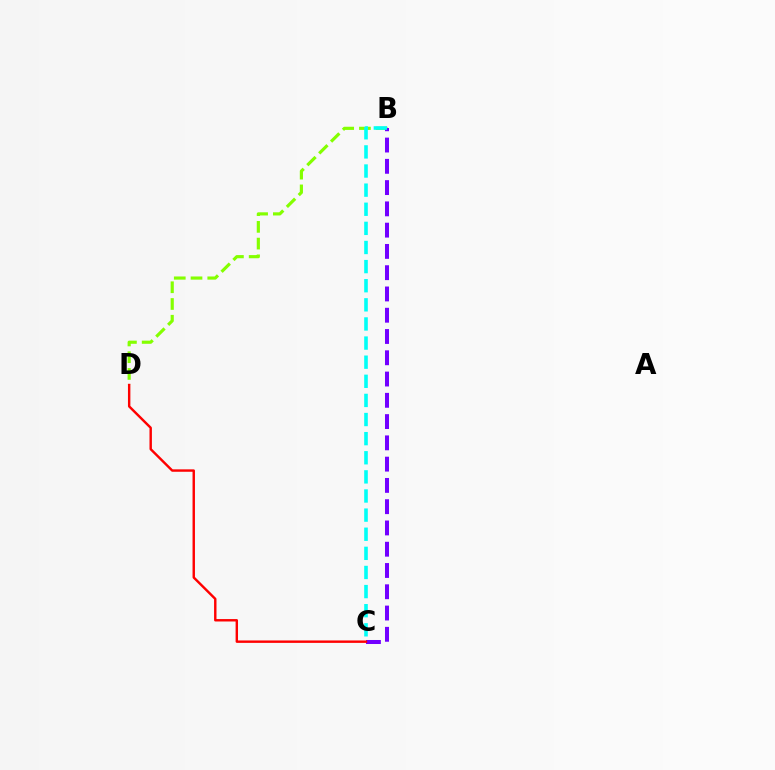{('B', 'D'): [{'color': '#84ff00', 'line_style': 'dashed', 'thickness': 2.27}], ('B', 'C'): [{'color': '#7200ff', 'line_style': 'dashed', 'thickness': 2.89}, {'color': '#00fff6', 'line_style': 'dashed', 'thickness': 2.6}], ('C', 'D'): [{'color': '#ff0000', 'line_style': 'solid', 'thickness': 1.74}]}